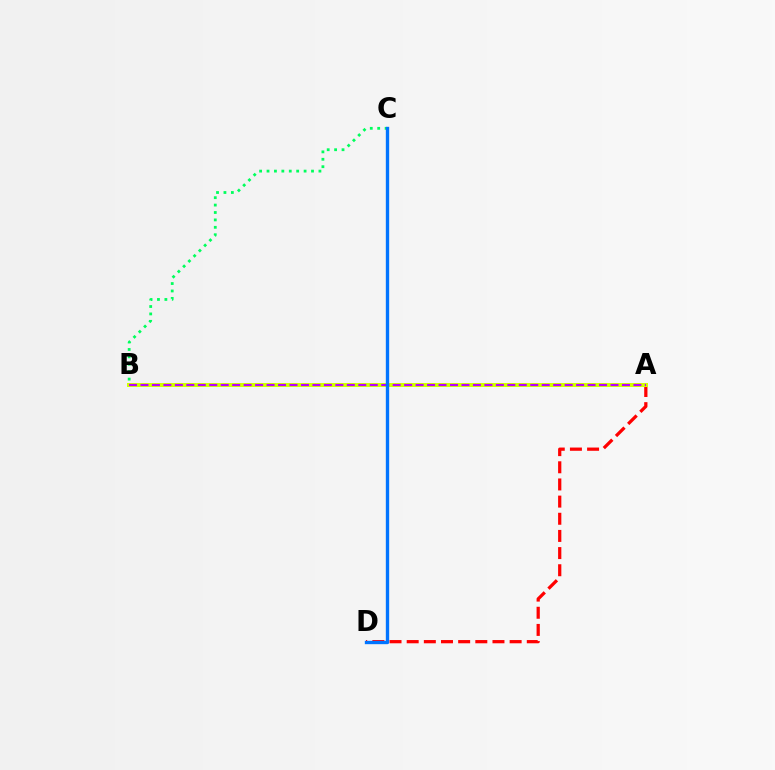{('A', 'D'): [{'color': '#ff0000', 'line_style': 'dashed', 'thickness': 2.33}], ('A', 'B'): [{'color': '#d1ff00', 'line_style': 'solid', 'thickness': 2.88}, {'color': '#b900ff', 'line_style': 'dashed', 'thickness': 1.56}], ('B', 'C'): [{'color': '#00ff5c', 'line_style': 'dotted', 'thickness': 2.01}], ('C', 'D'): [{'color': '#0074ff', 'line_style': 'solid', 'thickness': 2.41}]}